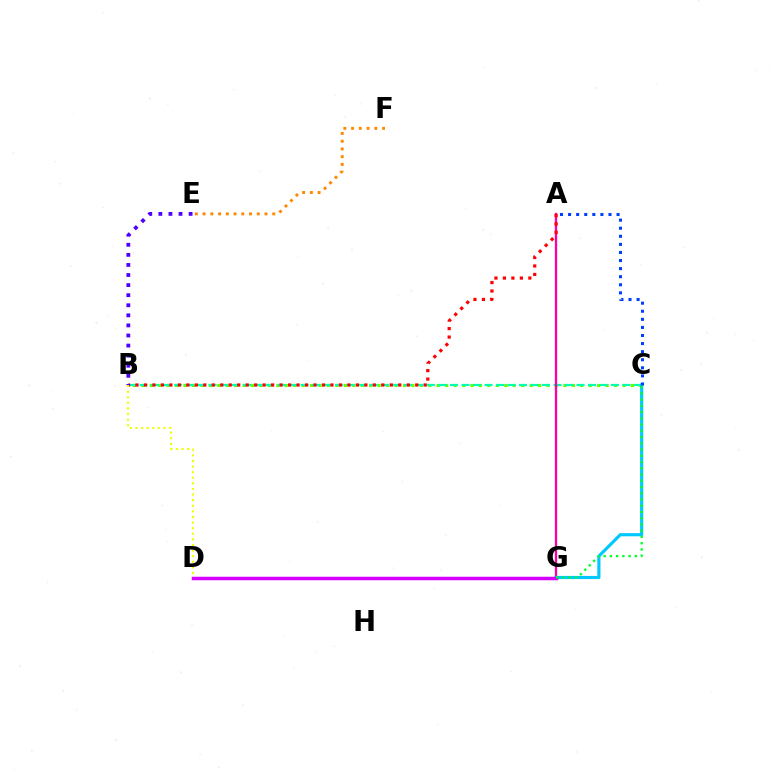{('B', 'C'): [{'color': '#66ff00', 'line_style': 'dotted', 'thickness': 2.29}, {'color': '#00ffaf', 'line_style': 'dashed', 'thickness': 1.56}], ('E', 'F'): [{'color': '#ff8800', 'line_style': 'dotted', 'thickness': 2.1}], ('A', 'G'): [{'color': '#ff00a0', 'line_style': 'solid', 'thickness': 1.66}], ('C', 'G'): [{'color': '#00c7ff', 'line_style': 'solid', 'thickness': 2.27}, {'color': '#00ff27', 'line_style': 'dotted', 'thickness': 1.7}], ('A', 'B'): [{'color': '#ff0000', 'line_style': 'dotted', 'thickness': 2.3}], ('B', 'D'): [{'color': '#eeff00', 'line_style': 'dotted', 'thickness': 1.52}], ('A', 'C'): [{'color': '#003fff', 'line_style': 'dotted', 'thickness': 2.2}], ('B', 'E'): [{'color': '#4f00ff', 'line_style': 'dotted', 'thickness': 2.74}], ('D', 'G'): [{'color': '#d600ff', 'line_style': 'solid', 'thickness': 2.52}]}